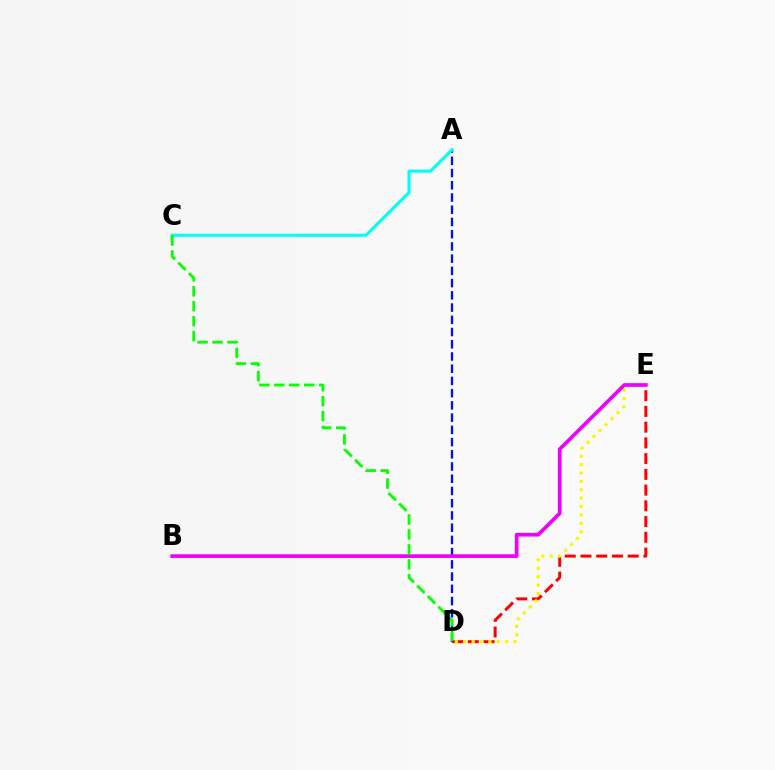{('D', 'E'): [{'color': '#ff0000', 'line_style': 'dashed', 'thickness': 2.14}, {'color': '#fcf500', 'line_style': 'dotted', 'thickness': 2.28}], ('A', 'D'): [{'color': '#0010ff', 'line_style': 'dashed', 'thickness': 1.66}], ('A', 'C'): [{'color': '#00fff6', 'line_style': 'solid', 'thickness': 2.23}], ('B', 'E'): [{'color': '#ee00ff', 'line_style': 'solid', 'thickness': 2.65}], ('C', 'D'): [{'color': '#08ff00', 'line_style': 'dashed', 'thickness': 2.03}]}